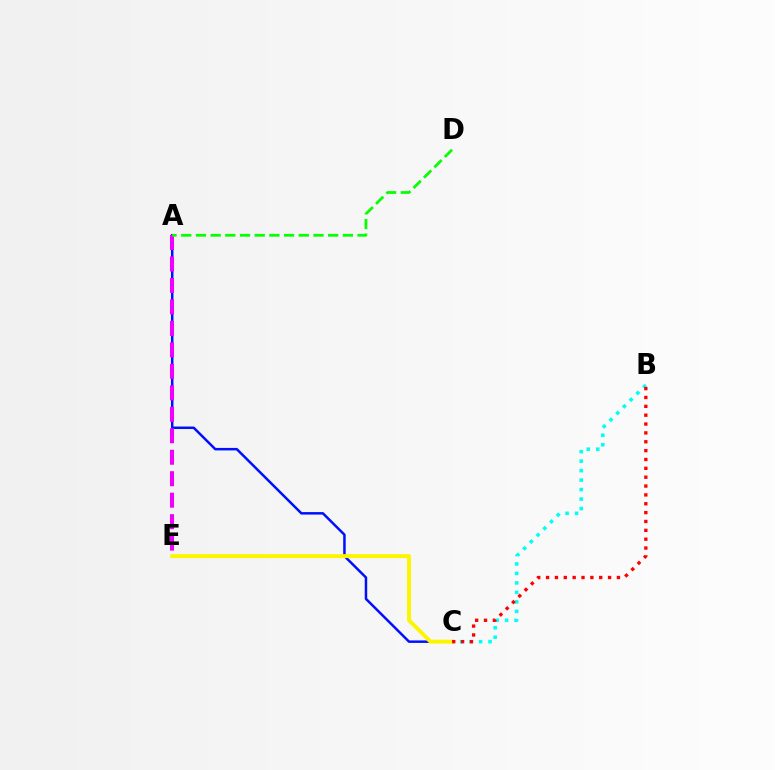{('A', 'C'): [{'color': '#0010ff', 'line_style': 'solid', 'thickness': 1.8}], ('B', 'C'): [{'color': '#00fff6', 'line_style': 'dotted', 'thickness': 2.58}, {'color': '#ff0000', 'line_style': 'dotted', 'thickness': 2.41}], ('A', 'E'): [{'color': '#ee00ff', 'line_style': 'dashed', 'thickness': 2.92}], ('C', 'E'): [{'color': '#fcf500', 'line_style': 'solid', 'thickness': 2.83}], ('A', 'D'): [{'color': '#08ff00', 'line_style': 'dashed', 'thickness': 2.0}]}